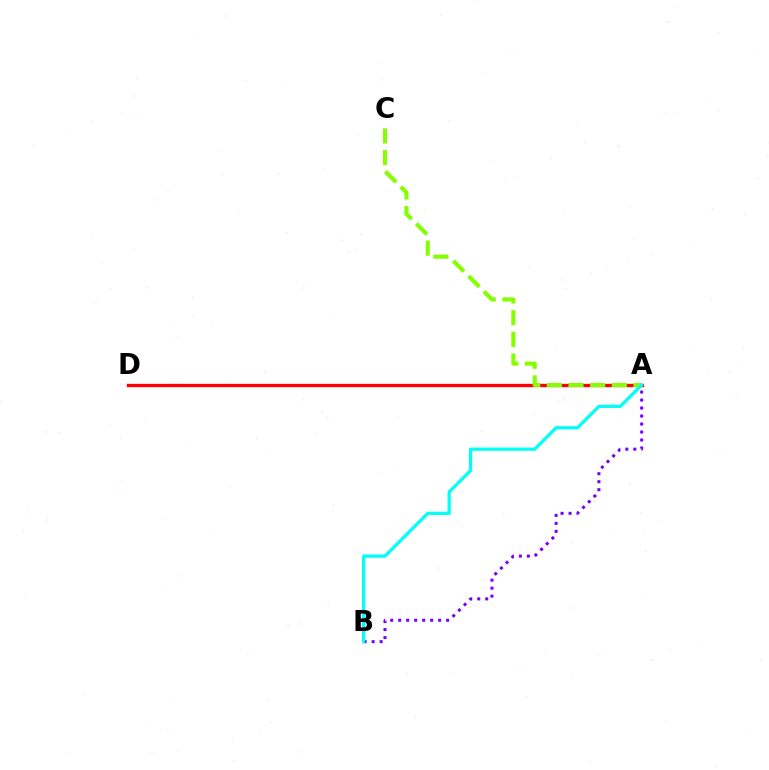{('A', 'D'): [{'color': '#ff0000', 'line_style': 'solid', 'thickness': 2.39}], ('A', 'C'): [{'color': '#84ff00', 'line_style': 'dashed', 'thickness': 2.94}], ('A', 'B'): [{'color': '#7200ff', 'line_style': 'dotted', 'thickness': 2.17}, {'color': '#00fff6', 'line_style': 'solid', 'thickness': 2.33}]}